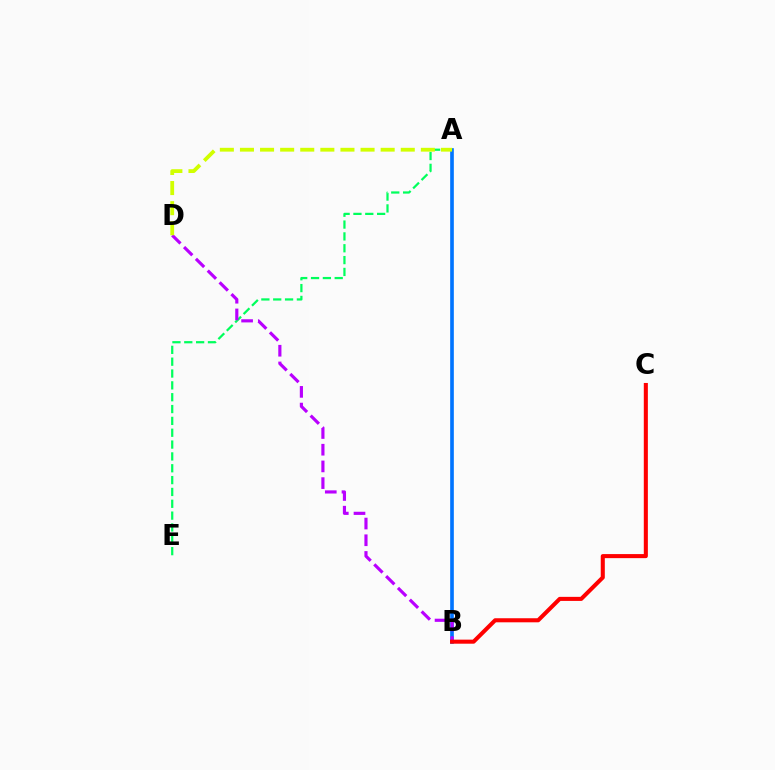{('A', 'E'): [{'color': '#00ff5c', 'line_style': 'dashed', 'thickness': 1.61}], ('A', 'B'): [{'color': '#0074ff', 'line_style': 'solid', 'thickness': 2.63}], ('B', 'D'): [{'color': '#b900ff', 'line_style': 'dashed', 'thickness': 2.27}], ('B', 'C'): [{'color': '#ff0000', 'line_style': 'solid', 'thickness': 2.92}], ('A', 'D'): [{'color': '#d1ff00', 'line_style': 'dashed', 'thickness': 2.73}]}